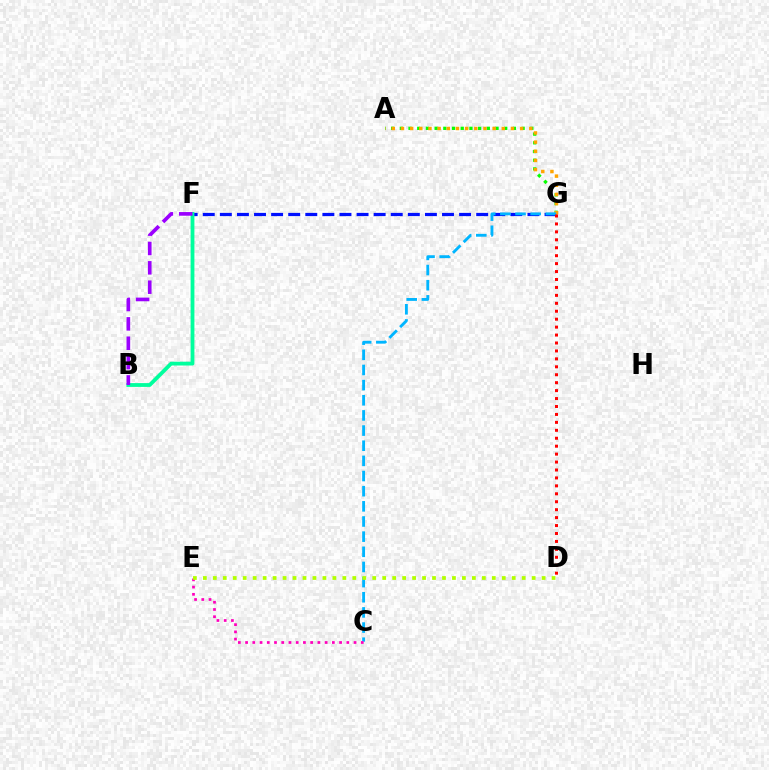{('F', 'G'): [{'color': '#0010ff', 'line_style': 'dashed', 'thickness': 2.32}], ('A', 'G'): [{'color': '#08ff00', 'line_style': 'dotted', 'thickness': 2.36}, {'color': '#ffa500', 'line_style': 'dotted', 'thickness': 2.49}], ('C', 'G'): [{'color': '#00b5ff', 'line_style': 'dashed', 'thickness': 2.06}], ('C', 'E'): [{'color': '#ff00bd', 'line_style': 'dotted', 'thickness': 1.96}], ('B', 'F'): [{'color': '#00ff9d', 'line_style': 'solid', 'thickness': 2.74}, {'color': '#9b00ff', 'line_style': 'dashed', 'thickness': 2.63}], ('D', 'G'): [{'color': '#ff0000', 'line_style': 'dotted', 'thickness': 2.16}], ('D', 'E'): [{'color': '#b3ff00', 'line_style': 'dotted', 'thickness': 2.71}]}